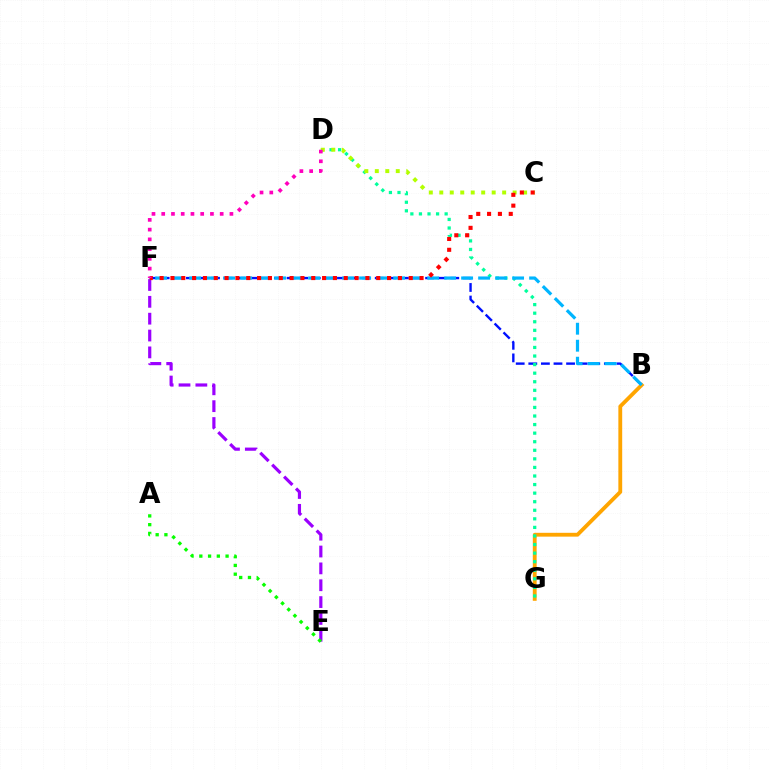{('B', 'F'): [{'color': '#0010ff', 'line_style': 'dashed', 'thickness': 1.71}, {'color': '#00b5ff', 'line_style': 'dashed', 'thickness': 2.31}], ('B', 'G'): [{'color': '#ffa500', 'line_style': 'solid', 'thickness': 2.76}], ('D', 'G'): [{'color': '#00ff9d', 'line_style': 'dotted', 'thickness': 2.33}], ('C', 'D'): [{'color': '#b3ff00', 'line_style': 'dotted', 'thickness': 2.85}], ('E', 'F'): [{'color': '#9b00ff', 'line_style': 'dashed', 'thickness': 2.29}], ('C', 'F'): [{'color': '#ff0000', 'line_style': 'dotted', 'thickness': 2.94}], ('D', 'F'): [{'color': '#ff00bd', 'line_style': 'dotted', 'thickness': 2.65}], ('A', 'E'): [{'color': '#08ff00', 'line_style': 'dotted', 'thickness': 2.38}]}